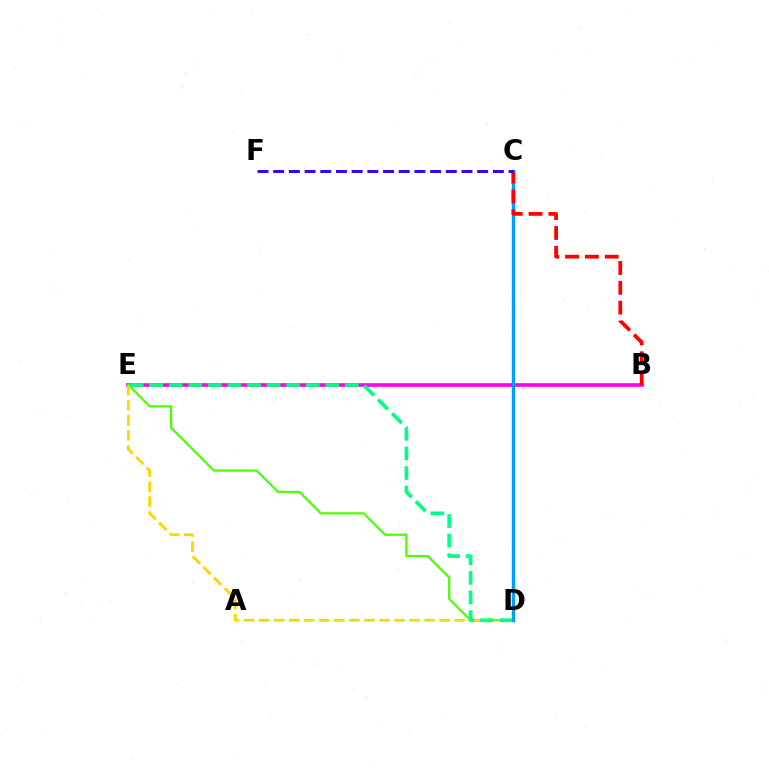{('B', 'E'): [{'color': '#ff00ed', 'line_style': 'solid', 'thickness': 2.64}], ('D', 'E'): [{'color': '#4fff00', 'line_style': 'solid', 'thickness': 1.63}, {'color': '#ffd500', 'line_style': 'dashed', 'thickness': 2.04}, {'color': '#00ff86', 'line_style': 'dashed', 'thickness': 2.66}], ('C', 'D'): [{'color': '#009eff', 'line_style': 'solid', 'thickness': 2.45}], ('B', 'C'): [{'color': '#ff0000', 'line_style': 'dashed', 'thickness': 2.69}], ('C', 'F'): [{'color': '#3700ff', 'line_style': 'dashed', 'thickness': 2.13}]}